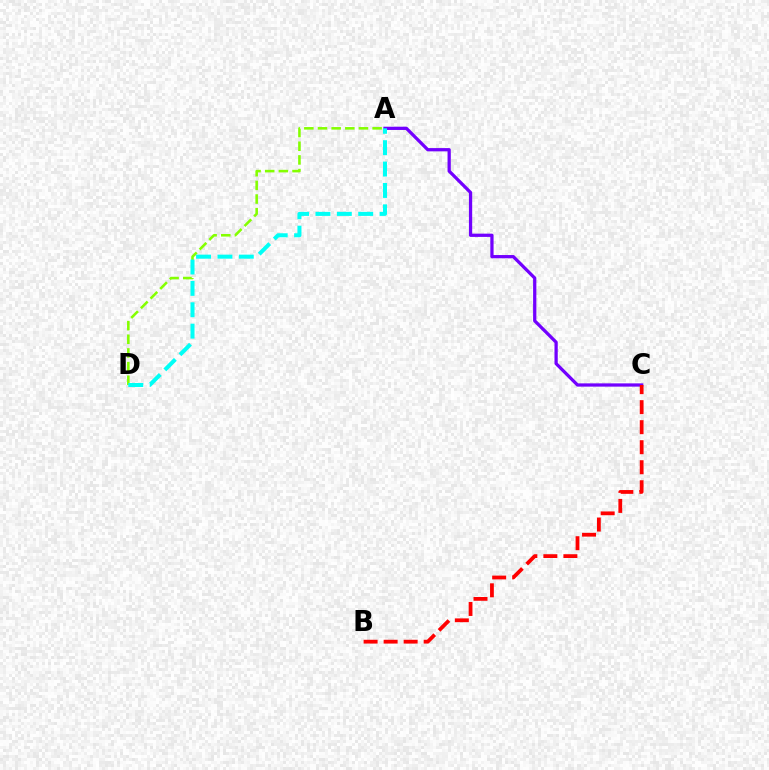{('A', 'C'): [{'color': '#7200ff', 'line_style': 'solid', 'thickness': 2.34}], ('A', 'D'): [{'color': '#84ff00', 'line_style': 'dashed', 'thickness': 1.85}, {'color': '#00fff6', 'line_style': 'dashed', 'thickness': 2.9}], ('B', 'C'): [{'color': '#ff0000', 'line_style': 'dashed', 'thickness': 2.72}]}